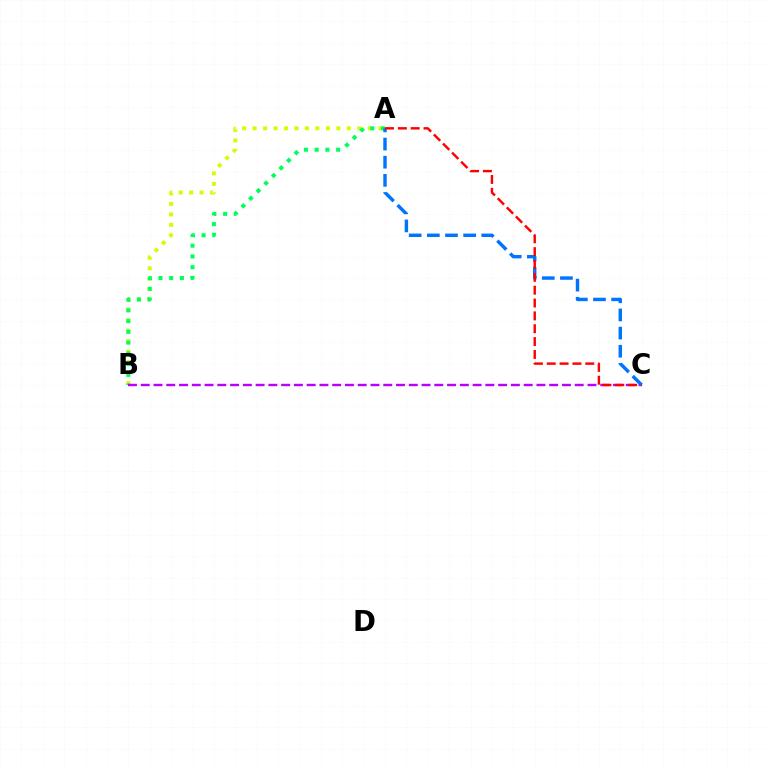{('A', 'B'): [{'color': '#d1ff00', 'line_style': 'dotted', 'thickness': 2.84}, {'color': '#00ff5c', 'line_style': 'dotted', 'thickness': 2.92}], ('B', 'C'): [{'color': '#b900ff', 'line_style': 'dashed', 'thickness': 1.73}], ('A', 'C'): [{'color': '#0074ff', 'line_style': 'dashed', 'thickness': 2.47}, {'color': '#ff0000', 'line_style': 'dashed', 'thickness': 1.75}]}